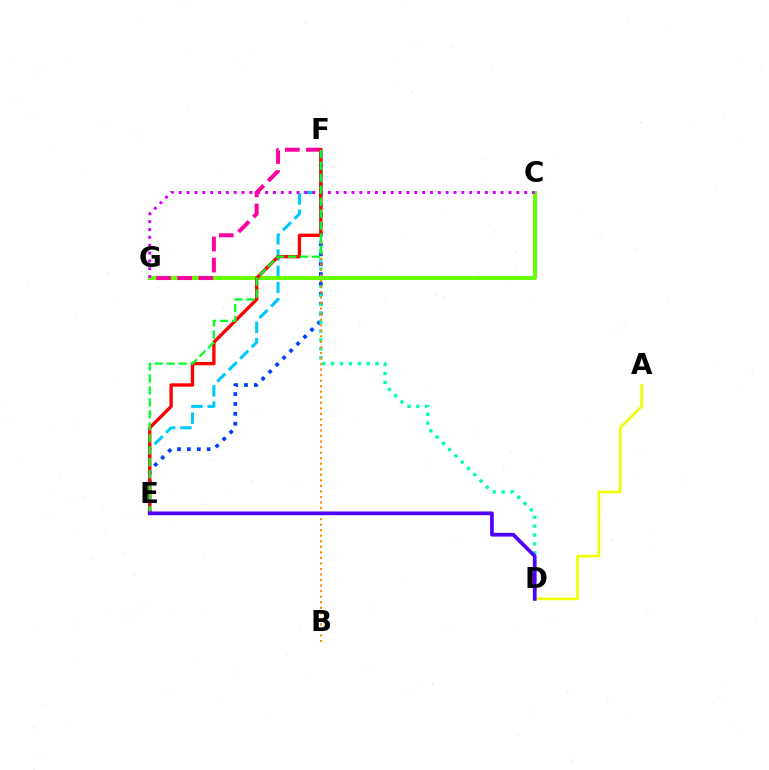{('E', 'F'): [{'color': '#003fff', 'line_style': 'dotted', 'thickness': 2.69}, {'color': '#00c7ff', 'line_style': 'dashed', 'thickness': 2.21}, {'color': '#ff0000', 'line_style': 'solid', 'thickness': 2.41}, {'color': '#00ff27', 'line_style': 'dashed', 'thickness': 1.62}], ('D', 'F'): [{'color': '#00ffaf', 'line_style': 'dotted', 'thickness': 2.41}], ('B', 'F'): [{'color': '#ff8800', 'line_style': 'dotted', 'thickness': 1.5}], ('C', 'G'): [{'color': '#66ff00', 'line_style': 'solid', 'thickness': 2.86}, {'color': '#d600ff', 'line_style': 'dotted', 'thickness': 2.13}], ('F', 'G'): [{'color': '#ff00a0', 'line_style': 'dashed', 'thickness': 2.87}], ('A', 'D'): [{'color': '#eeff00', 'line_style': 'solid', 'thickness': 1.9}], ('D', 'E'): [{'color': '#4f00ff', 'line_style': 'solid', 'thickness': 2.69}]}